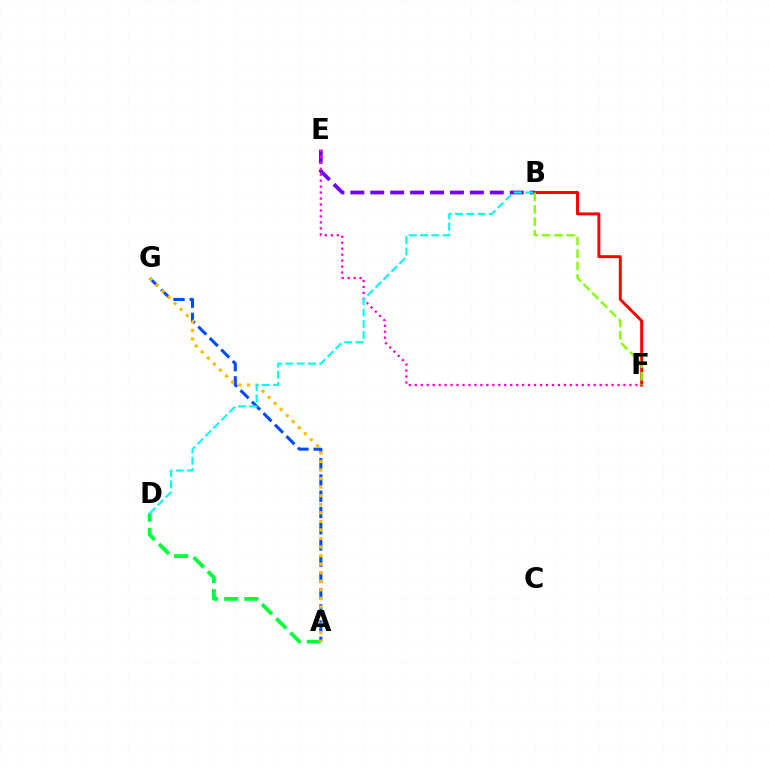{('B', 'F'): [{'color': '#ff0000', 'line_style': 'solid', 'thickness': 2.12}, {'color': '#84ff00', 'line_style': 'dashed', 'thickness': 1.69}], ('A', 'G'): [{'color': '#004bff', 'line_style': 'dashed', 'thickness': 2.21}, {'color': '#ffbd00', 'line_style': 'dotted', 'thickness': 2.32}], ('A', 'D'): [{'color': '#00ff39', 'line_style': 'dashed', 'thickness': 2.73}], ('B', 'E'): [{'color': '#7200ff', 'line_style': 'dashed', 'thickness': 2.71}], ('E', 'F'): [{'color': '#ff00cf', 'line_style': 'dotted', 'thickness': 1.62}], ('B', 'D'): [{'color': '#00fff6', 'line_style': 'dashed', 'thickness': 1.53}]}